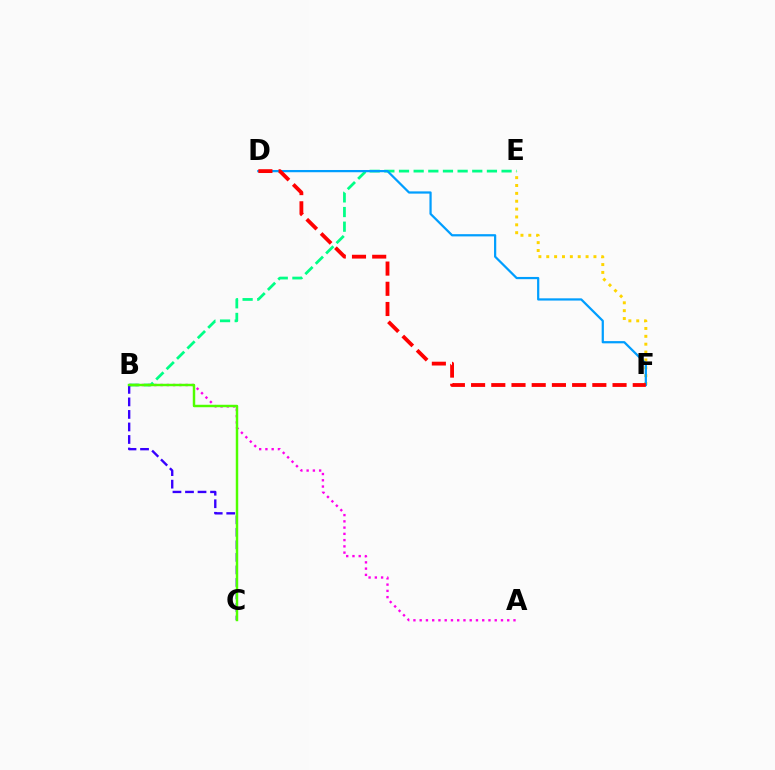{('B', 'E'): [{'color': '#00ff86', 'line_style': 'dashed', 'thickness': 1.99}], ('A', 'B'): [{'color': '#ff00ed', 'line_style': 'dotted', 'thickness': 1.7}], ('E', 'F'): [{'color': '#ffd500', 'line_style': 'dotted', 'thickness': 2.14}], ('B', 'C'): [{'color': '#3700ff', 'line_style': 'dashed', 'thickness': 1.7}, {'color': '#4fff00', 'line_style': 'solid', 'thickness': 1.77}], ('D', 'F'): [{'color': '#009eff', 'line_style': 'solid', 'thickness': 1.61}, {'color': '#ff0000', 'line_style': 'dashed', 'thickness': 2.75}]}